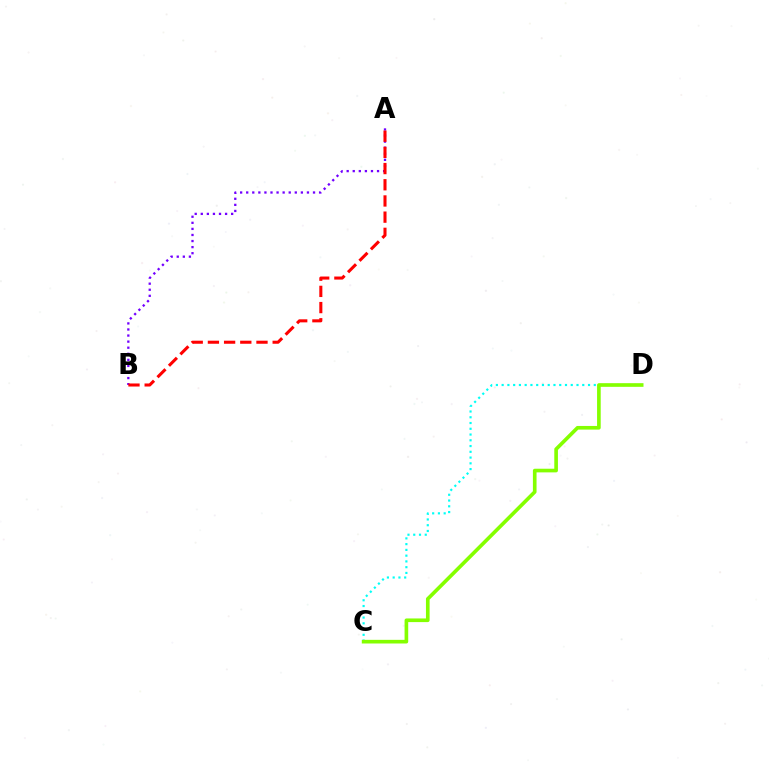{('C', 'D'): [{'color': '#00fff6', 'line_style': 'dotted', 'thickness': 1.56}, {'color': '#84ff00', 'line_style': 'solid', 'thickness': 2.63}], ('A', 'B'): [{'color': '#7200ff', 'line_style': 'dotted', 'thickness': 1.65}, {'color': '#ff0000', 'line_style': 'dashed', 'thickness': 2.2}]}